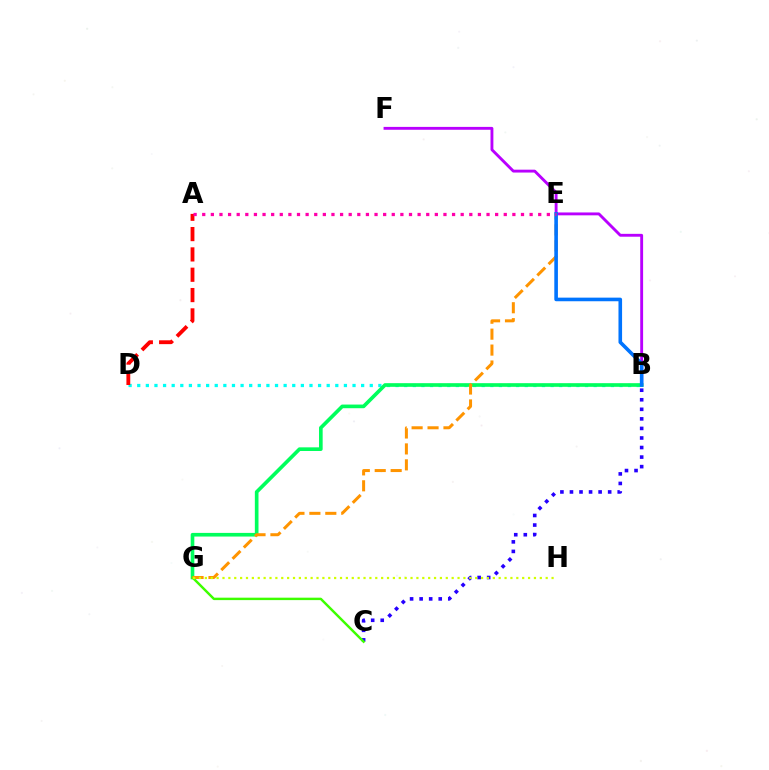{('B', 'F'): [{'color': '#b900ff', 'line_style': 'solid', 'thickness': 2.07}], ('B', 'C'): [{'color': '#2500ff', 'line_style': 'dotted', 'thickness': 2.6}], ('B', 'D'): [{'color': '#00fff6', 'line_style': 'dotted', 'thickness': 2.34}], ('B', 'G'): [{'color': '#00ff5c', 'line_style': 'solid', 'thickness': 2.63}], ('C', 'G'): [{'color': '#3dff00', 'line_style': 'solid', 'thickness': 1.75}], ('E', 'G'): [{'color': '#ff9400', 'line_style': 'dashed', 'thickness': 2.16}], ('B', 'E'): [{'color': '#0074ff', 'line_style': 'solid', 'thickness': 2.6}], ('A', 'D'): [{'color': '#ff0000', 'line_style': 'dashed', 'thickness': 2.76}], ('G', 'H'): [{'color': '#d1ff00', 'line_style': 'dotted', 'thickness': 1.6}], ('A', 'E'): [{'color': '#ff00ac', 'line_style': 'dotted', 'thickness': 2.34}]}